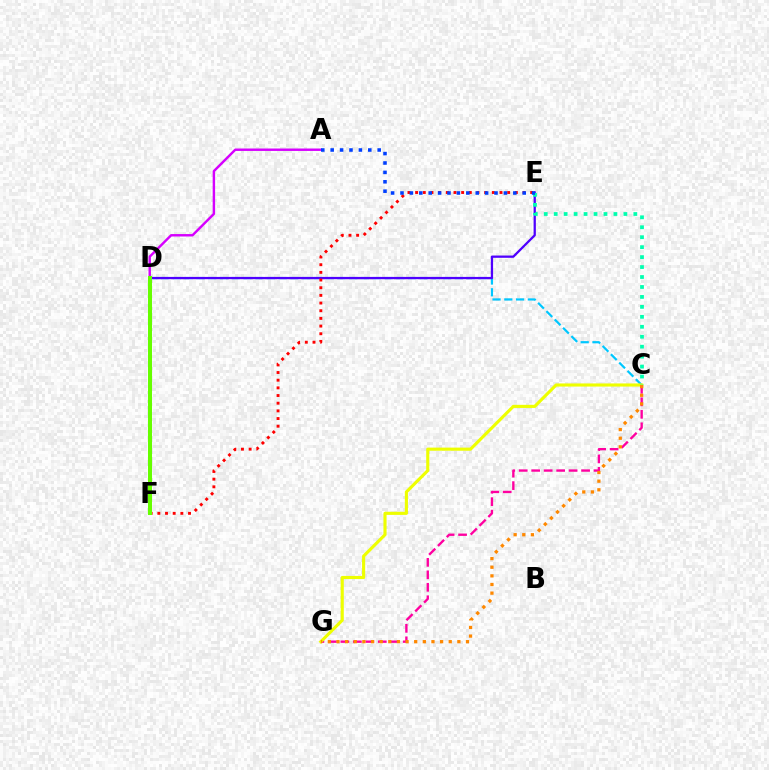{('C', 'G'): [{'color': '#ff00a0', 'line_style': 'dashed', 'thickness': 1.69}, {'color': '#eeff00', 'line_style': 'solid', 'thickness': 2.25}, {'color': '#ff8800', 'line_style': 'dotted', 'thickness': 2.35}], ('C', 'D'): [{'color': '#00c7ff', 'line_style': 'dashed', 'thickness': 1.6}], ('D', 'E'): [{'color': '#4f00ff', 'line_style': 'solid', 'thickness': 1.64}], ('C', 'E'): [{'color': '#00ffaf', 'line_style': 'dotted', 'thickness': 2.7}], ('A', 'D'): [{'color': '#d600ff', 'line_style': 'solid', 'thickness': 1.75}], ('D', 'F'): [{'color': '#00ff27', 'line_style': 'solid', 'thickness': 1.66}, {'color': '#66ff00', 'line_style': 'solid', 'thickness': 2.9}], ('E', 'F'): [{'color': '#ff0000', 'line_style': 'dotted', 'thickness': 2.08}], ('A', 'E'): [{'color': '#003fff', 'line_style': 'dotted', 'thickness': 2.55}]}